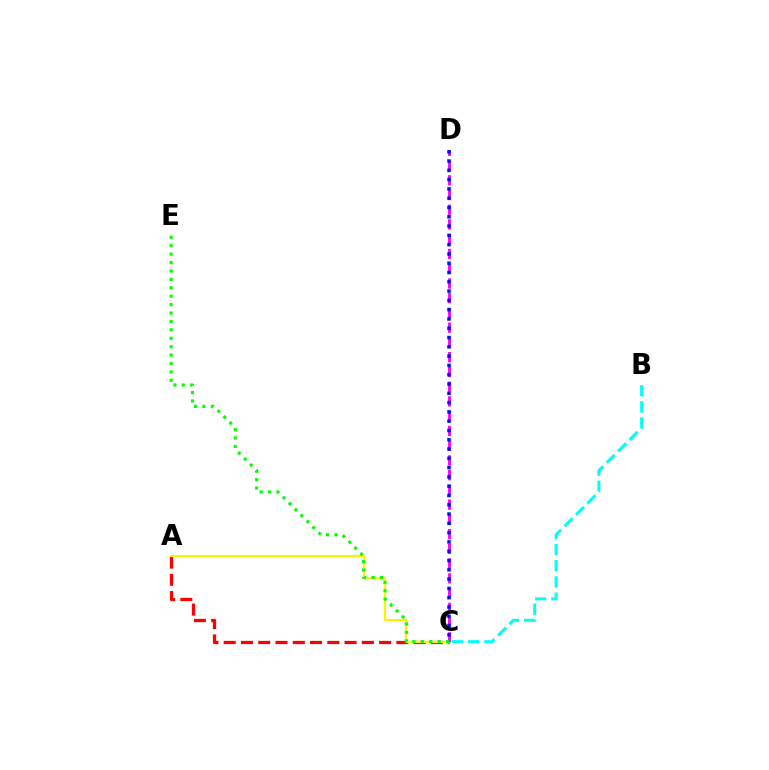{('B', 'C'): [{'color': '#00fff6', 'line_style': 'dashed', 'thickness': 2.2}], ('A', 'C'): [{'color': '#ff0000', 'line_style': 'dashed', 'thickness': 2.35}, {'color': '#fcf500', 'line_style': 'solid', 'thickness': 1.55}], ('C', 'D'): [{'color': '#ee00ff', 'line_style': 'dashed', 'thickness': 2.0}, {'color': '#0010ff', 'line_style': 'dotted', 'thickness': 2.52}], ('C', 'E'): [{'color': '#08ff00', 'line_style': 'dotted', 'thickness': 2.29}]}